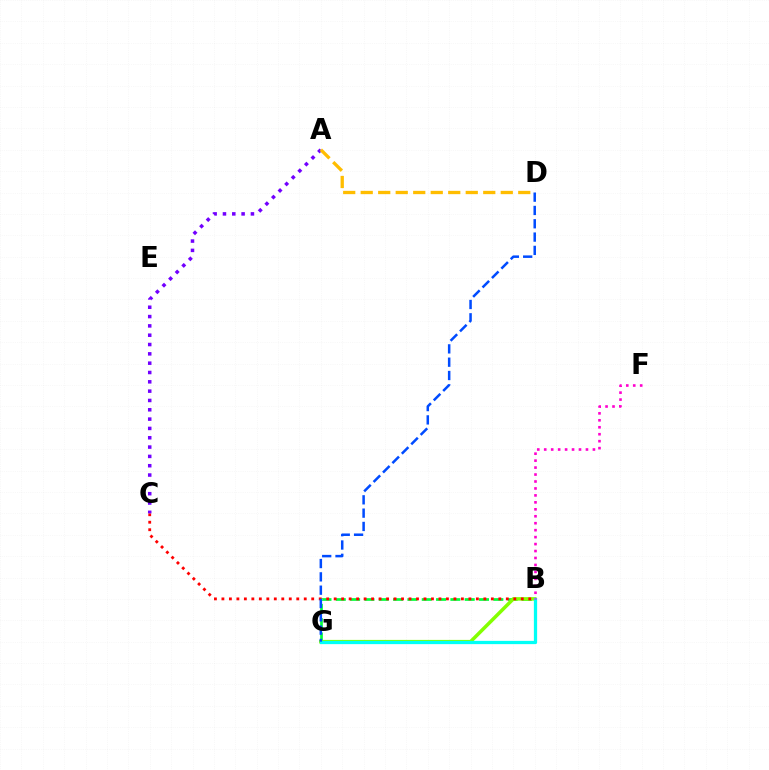{('B', 'G'): [{'color': '#00ff39', 'line_style': 'dashed', 'thickness': 1.95}, {'color': '#84ff00', 'line_style': 'solid', 'thickness': 2.54}, {'color': '#00fff6', 'line_style': 'solid', 'thickness': 2.34}], ('B', 'C'): [{'color': '#ff0000', 'line_style': 'dotted', 'thickness': 2.03}], ('A', 'C'): [{'color': '#7200ff', 'line_style': 'dotted', 'thickness': 2.53}], ('B', 'F'): [{'color': '#ff00cf', 'line_style': 'dotted', 'thickness': 1.89}], ('A', 'D'): [{'color': '#ffbd00', 'line_style': 'dashed', 'thickness': 2.38}], ('D', 'G'): [{'color': '#004bff', 'line_style': 'dashed', 'thickness': 1.81}]}